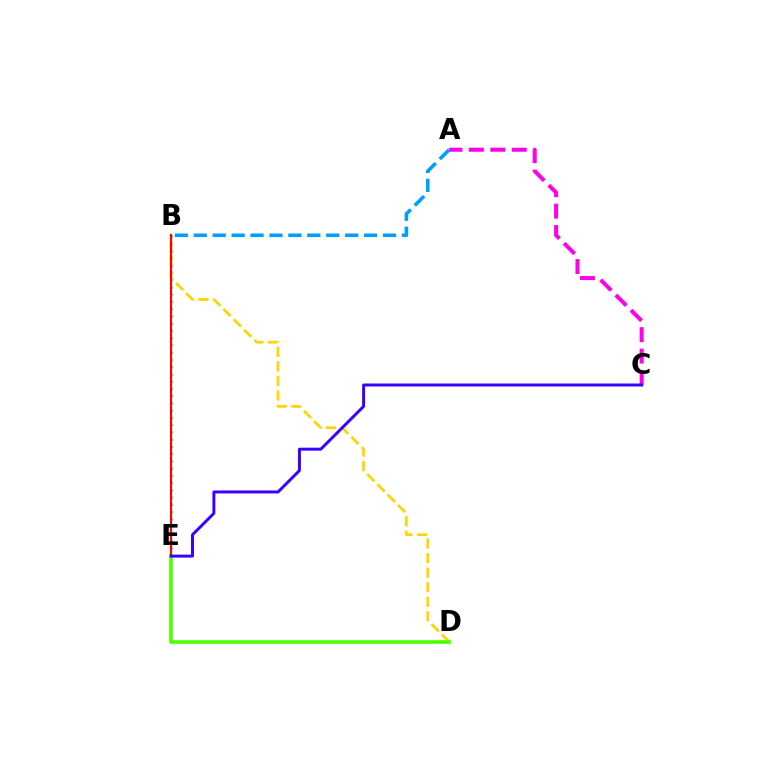{('B', 'E'): [{'color': '#00ff86', 'line_style': 'dotted', 'thickness': 1.97}, {'color': '#ff0000', 'line_style': 'solid', 'thickness': 1.55}], ('B', 'D'): [{'color': '#ffd500', 'line_style': 'dashed', 'thickness': 1.98}], ('D', 'E'): [{'color': '#4fff00', 'line_style': 'solid', 'thickness': 2.59}], ('A', 'C'): [{'color': '#ff00ed', 'line_style': 'dashed', 'thickness': 2.91}], ('C', 'E'): [{'color': '#3700ff', 'line_style': 'solid', 'thickness': 2.13}], ('A', 'B'): [{'color': '#009eff', 'line_style': 'dashed', 'thickness': 2.57}]}